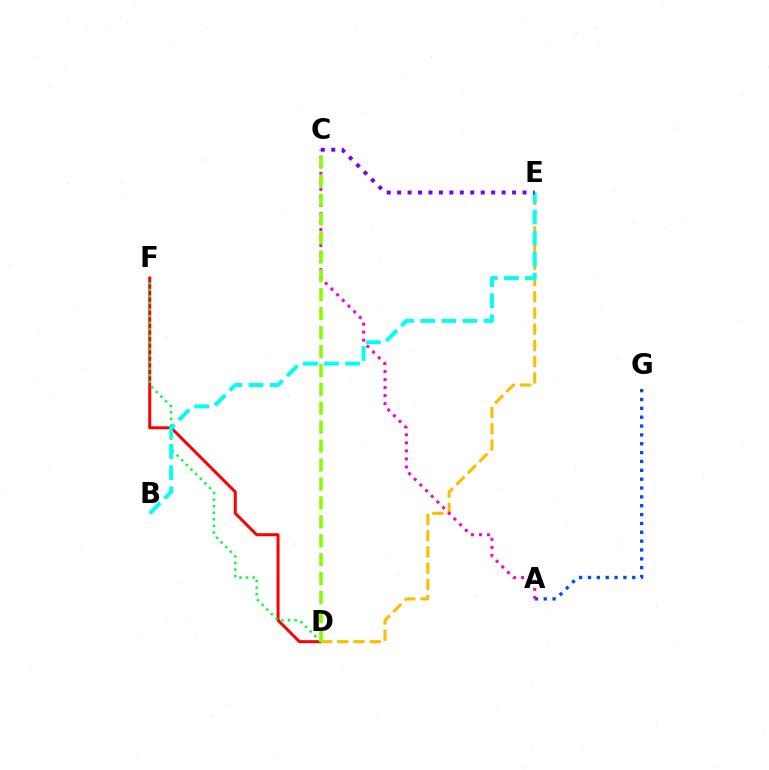{('D', 'F'): [{'color': '#ff0000', 'line_style': 'solid', 'thickness': 2.15}, {'color': '#00ff39', 'line_style': 'dotted', 'thickness': 1.78}], ('A', 'G'): [{'color': '#004bff', 'line_style': 'dotted', 'thickness': 2.41}], ('D', 'E'): [{'color': '#ffbd00', 'line_style': 'dashed', 'thickness': 2.2}], ('A', 'C'): [{'color': '#ff00cf', 'line_style': 'dotted', 'thickness': 2.18}], ('C', 'D'): [{'color': '#84ff00', 'line_style': 'dashed', 'thickness': 2.57}], ('B', 'E'): [{'color': '#00fff6', 'line_style': 'dashed', 'thickness': 2.86}], ('C', 'E'): [{'color': '#7200ff', 'line_style': 'dotted', 'thickness': 2.84}]}